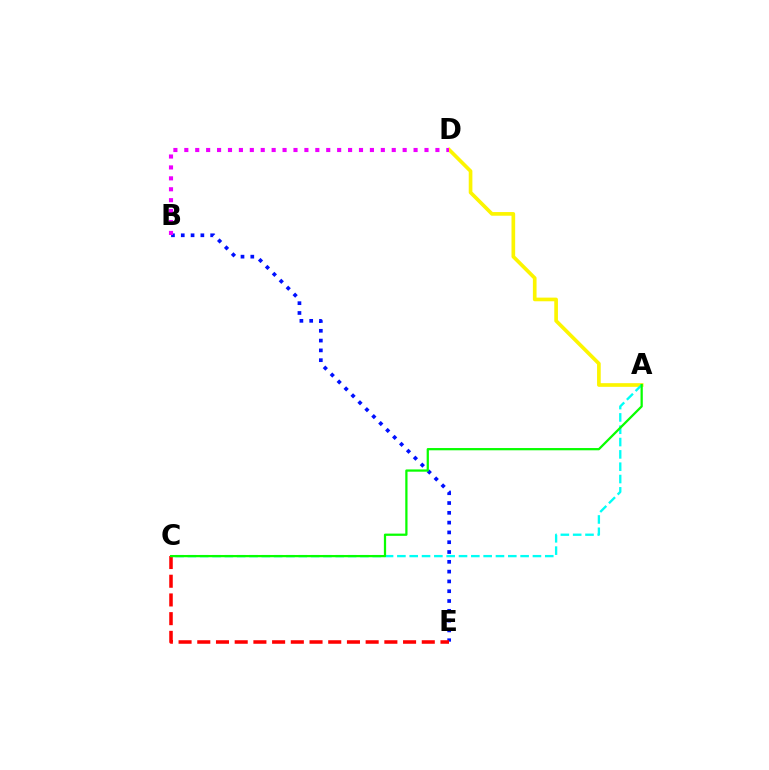{('A', 'D'): [{'color': '#fcf500', 'line_style': 'solid', 'thickness': 2.64}], ('B', 'E'): [{'color': '#0010ff', 'line_style': 'dotted', 'thickness': 2.66}], ('C', 'E'): [{'color': '#ff0000', 'line_style': 'dashed', 'thickness': 2.54}], ('A', 'C'): [{'color': '#00fff6', 'line_style': 'dashed', 'thickness': 1.67}, {'color': '#08ff00', 'line_style': 'solid', 'thickness': 1.62}], ('B', 'D'): [{'color': '#ee00ff', 'line_style': 'dotted', 'thickness': 2.97}]}